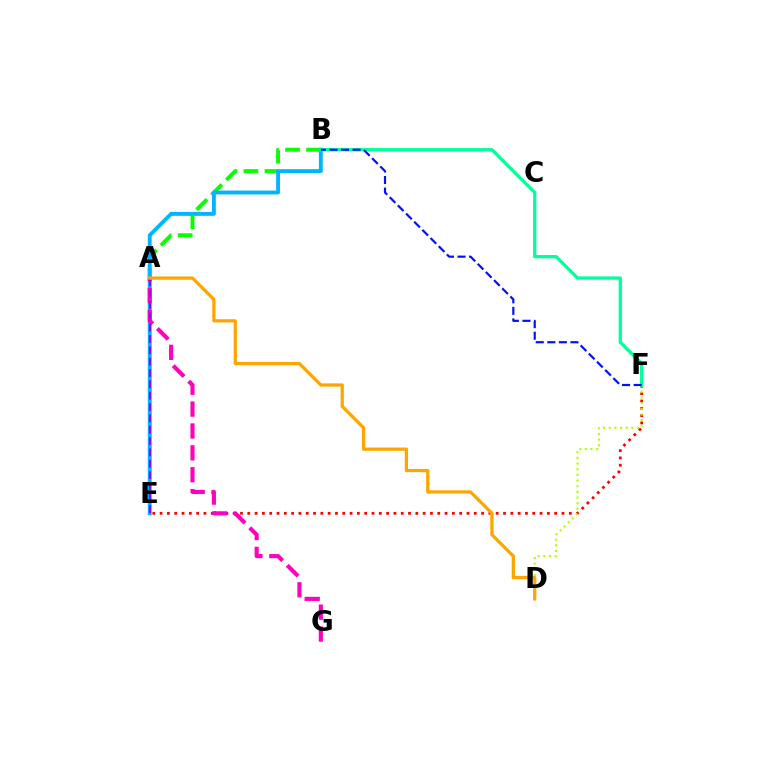{('E', 'F'): [{'color': '#ff0000', 'line_style': 'dotted', 'thickness': 1.99}], ('A', 'B'): [{'color': '#08ff00', 'line_style': 'dashed', 'thickness': 2.85}], ('D', 'F'): [{'color': '#b3ff00', 'line_style': 'dotted', 'thickness': 1.54}], ('B', 'E'): [{'color': '#00b5ff', 'line_style': 'solid', 'thickness': 2.79}], ('B', 'F'): [{'color': '#00ff9d', 'line_style': 'solid', 'thickness': 2.35}, {'color': '#0010ff', 'line_style': 'dashed', 'thickness': 1.57}], ('A', 'G'): [{'color': '#ff00bd', 'line_style': 'dashed', 'thickness': 2.97}], ('A', 'E'): [{'color': '#9b00ff', 'line_style': 'dashed', 'thickness': 1.54}], ('A', 'D'): [{'color': '#ffa500', 'line_style': 'solid', 'thickness': 2.33}]}